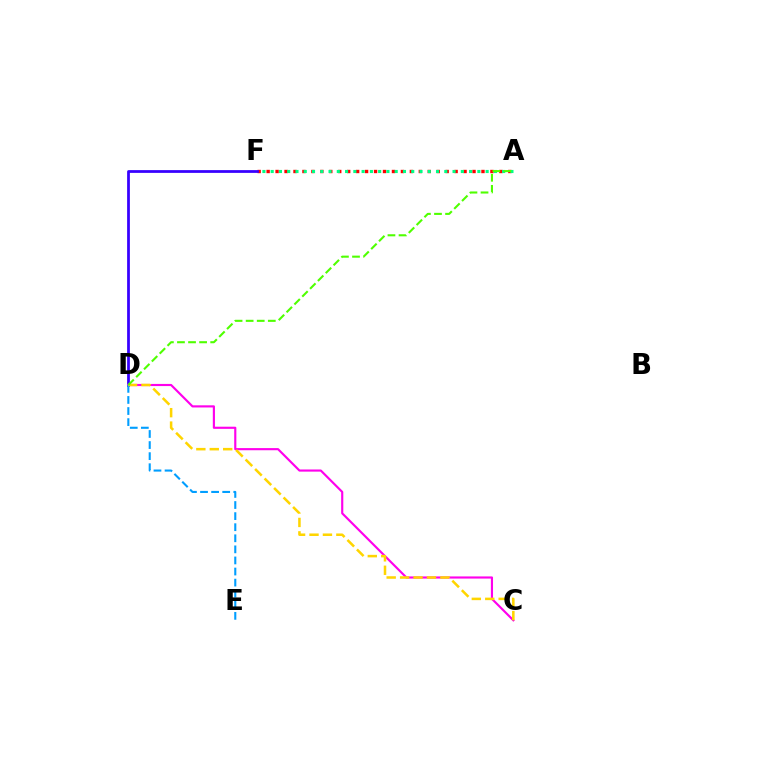{('A', 'F'): [{'color': '#ff0000', 'line_style': 'dotted', 'thickness': 2.43}, {'color': '#00ff86', 'line_style': 'dotted', 'thickness': 2.25}], ('D', 'F'): [{'color': '#3700ff', 'line_style': 'solid', 'thickness': 1.99}], ('C', 'D'): [{'color': '#ff00ed', 'line_style': 'solid', 'thickness': 1.55}, {'color': '#ffd500', 'line_style': 'dashed', 'thickness': 1.82}], ('D', 'E'): [{'color': '#009eff', 'line_style': 'dashed', 'thickness': 1.51}], ('A', 'D'): [{'color': '#4fff00', 'line_style': 'dashed', 'thickness': 1.5}]}